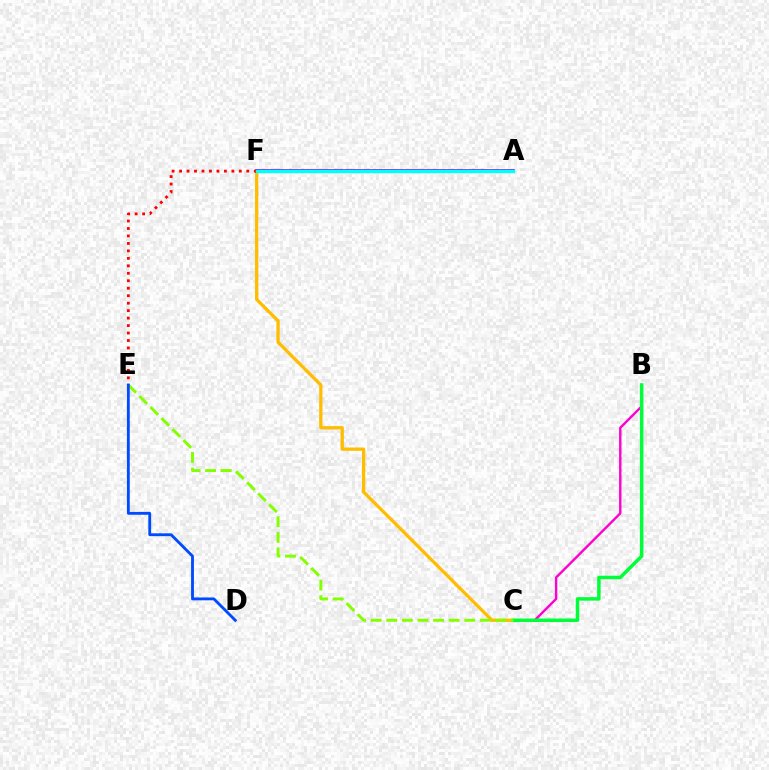{('C', 'F'): [{'color': '#ffbd00', 'line_style': 'solid', 'thickness': 2.37}], ('B', 'C'): [{'color': '#ff00cf', 'line_style': 'solid', 'thickness': 1.73}, {'color': '#00ff39', 'line_style': 'solid', 'thickness': 2.51}], ('A', 'F'): [{'color': '#7200ff', 'line_style': 'solid', 'thickness': 2.6}, {'color': '#00fff6', 'line_style': 'solid', 'thickness': 2.42}], ('E', 'F'): [{'color': '#ff0000', 'line_style': 'dotted', 'thickness': 2.03}], ('C', 'E'): [{'color': '#84ff00', 'line_style': 'dashed', 'thickness': 2.12}], ('D', 'E'): [{'color': '#004bff', 'line_style': 'solid', 'thickness': 2.05}]}